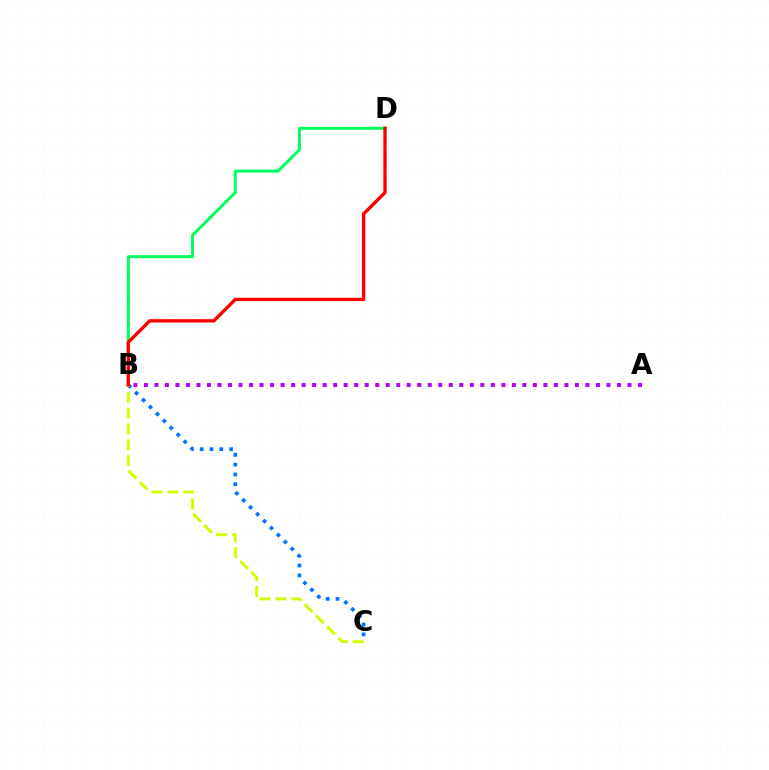{('B', 'C'): [{'color': '#0074ff', 'line_style': 'dotted', 'thickness': 2.67}, {'color': '#d1ff00', 'line_style': 'dashed', 'thickness': 2.15}], ('A', 'B'): [{'color': '#b900ff', 'line_style': 'dotted', 'thickness': 2.86}], ('B', 'D'): [{'color': '#00ff5c', 'line_style': 'solid', 'thickness': 2.16}, {'color': '#ff0000', 'line_style': 'solid', 'thickness': 2.41}]}